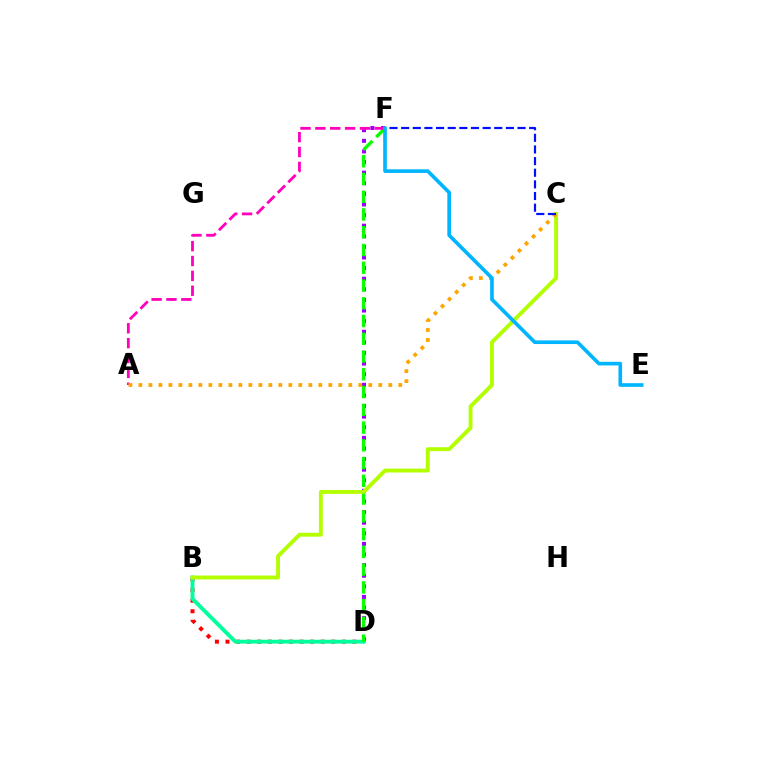{('D', 'F'): [{'color': '#9b00ff', 'line_style': 'dotted', 'thickness': 2.88}, {'color': '#08ff00', 'line_style': 'dashed', 'thickness': 2.41}], ('B', 'D'): [{'color': '#ff0000', 'line_style': 'dotted', 'thickness': 2.87}, {'color': '#00ff9d', 'line_style': 'solid', 'thickness': 2.79}], ('B', 'C'): [{'color': '#b3ff00', 'line_style': 'solid', 'thickness': 2.8}], ('A', 'F'): [{'color': '#ff00bd', 'line_style': 'dashed', 'thickness': 2.02}], ('A', 'C'): [{'color': '#ffa500', 'line_style': 'dotted', 'thickness': 2.72}], ('C', 'F'): [{'color': '#0010ff', 'line_style': 'dashed', 'thickness': 1.58}], ('E', 'F'): [{'color': '#00b5ff', 'line_style': 'solid', 'thickness': 2.62}]}